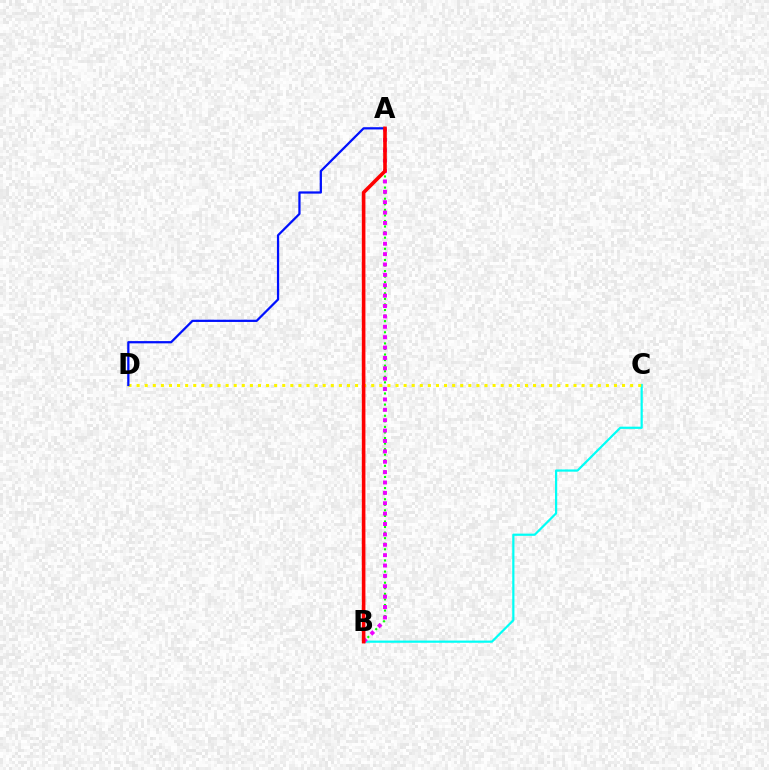{('B', 'C'): [{'color': '#00fff6', 'line_style': 'solid', 'thickness': 1.59}], ('A', 'B'): [{'color': '#08ff00', 'line_style': 'dotted', 'thickness': 1.51}, {'color': '#ee00ff', 'line_style': 'dotted', 'thickness': 2.82}, {'color': '#ff0000', 'line_style': 'solid', 'thickness': 2.59}], ('C', 'D'): [{'color': '#fcf500', 'line_style': 'dotted', 'thickness': 2.2}], ('A', 'D'): [{'color': '#0010ff', 'line_style': 'solid', 'thickness': 1.62}]}